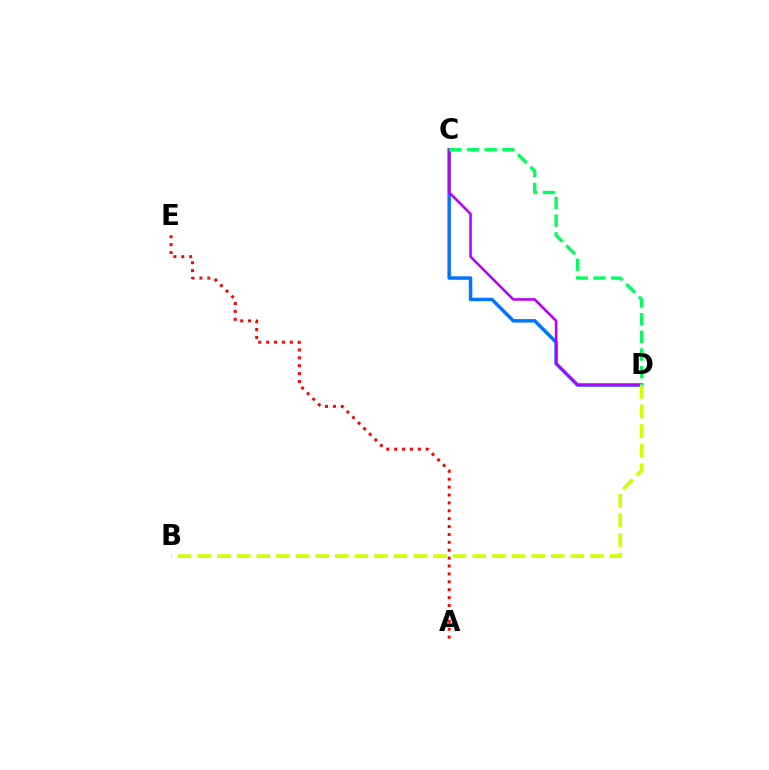{('C', 'D'): [{'color': '#0074ff', 'line_style': 'solid', 'thickness': 2.5}, {'color': '#b900ff', 'line_style': 'solid', 'thickness': 1.85}, {'color': '#00ff5c', 'line_style': 'dashed', 'thickness': 2.4}], ('B', 'D'): [{'color': '#d1ff00', 'line_style': 'dashed', 'thickness': 2.67}], ('A', 'E'): [{'color': '#ff0000', 'line_style': 'dotted', 'thickness': 2.14}]}